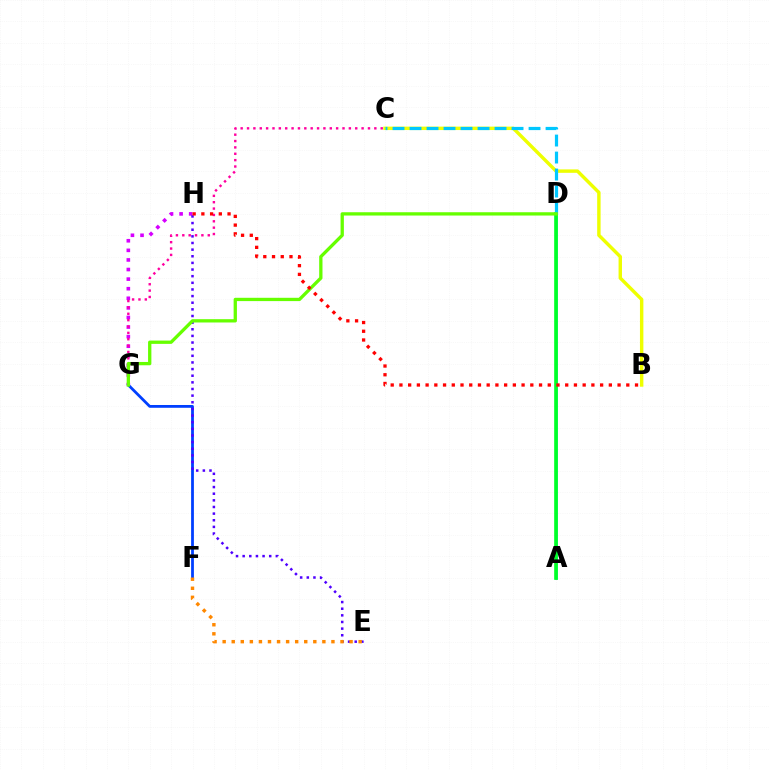{('F', 'G'): [{'color': '#003fff', 'line_style': 'solid', 'thickness': 2.0}], ('G', 'H'): [{'color': '#d600ff', 'line_style': 'dotted', 'thickness': 2.61}], ('A', 'D'): [{'color': '#00ffaf', 'line_style': 'solid', 'thickness': 1.86}, {'color': '#00ff27', 'line_style': 'solid', 'thickness': 2.63}], ('B', 'C'): [{'color': '#eeff00', 'line_style': 'solid', 'thickness': 2.46}], ('C', 'G'): [{'color': '#ff00a0', 'line_style': 'dotted', 'thickness': 1.73}], ('C', 'D'): [{'color': '#00c7ff', 'line_style': 'dashed', 'thickness': 2.31}], ('E', 'H'): [{'color': '#4f00ff', 'line_style': 'dotted', 'thickness': 1.8}], ('D', 'G'): [{'color': '#66ff00', 'line_style': 'solid', 'thickness': 2.38}], ('B', 'H'): [{'color': '#ff0000', 'line_style': 'dotted', 'thickness': 2.37}], ('E', 'F'): [{'color': '#ff8800', 'line_style': 'dotted', 'thickness': 2.46}]}